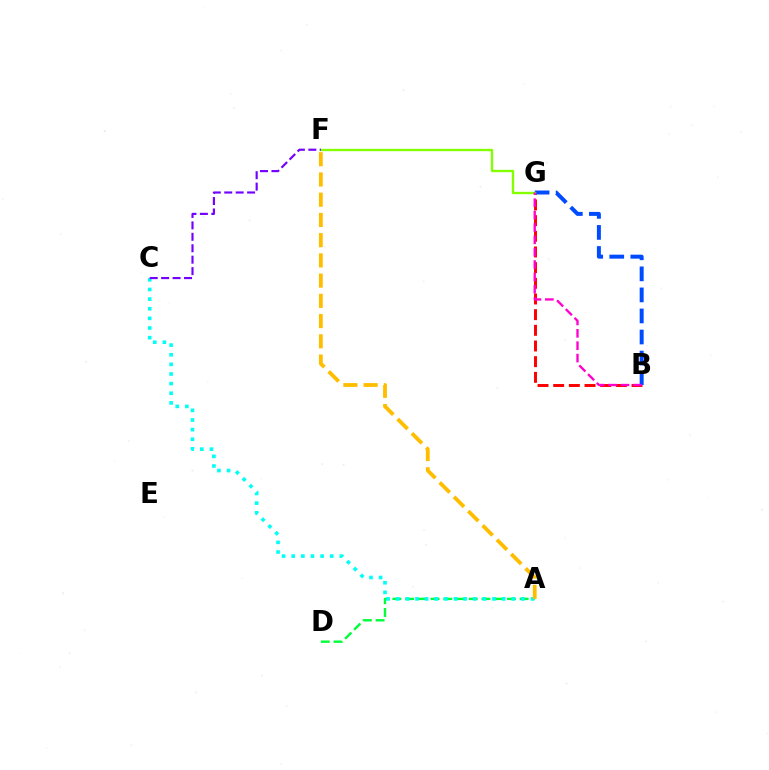{('B', 'G'): [{'color': '#ff0000', 'line_style': 'dashed', 'thickness': 2.13}, {'color': '#004bff', 'line_style': 'dashed', 'thickness': 2.86}, {'color': '#ff00cf', 'line_style': 'dashed', 'thickness': 1.68}], ('A', 'D'): [{'color': '#00ff39', 'line_style': 'dashed', 'thickness': 1.73}], ('A', 'C'): [{'color': '#00fff6', 'line_style': 'dotted', 'thickness': 2.62}], ('A', 'F'): [{'color': '#ffbd00', 'line_style': 'dashed', 'thickness': 2.75}], ('F', 'G'): [{'color': '#84ff00', 'line_style': 'solid', 'thickness': 1.7}], ('C', 'F'): [{'color': '#7200ff', 'line_style': 'dashed', 'thickness': 1.55}]}